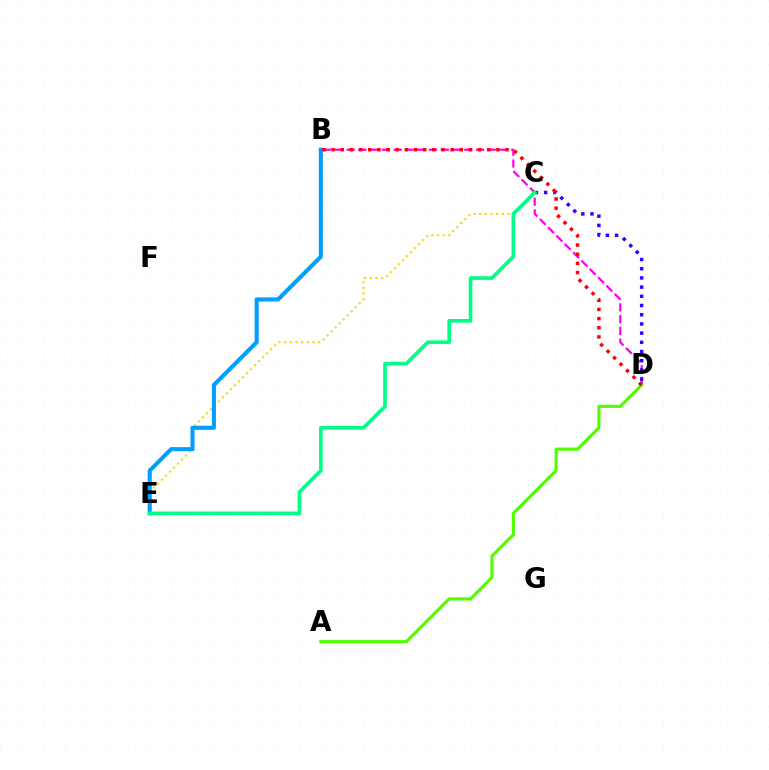{('C', 'E'): [{'color': '#ffd500', 'line_style': 'dotted', 'thickness': 1.54}, {'color': '#00ff86', 'line_style': 'solid', 'thickness': 2.62}], ('B', 'E'): [{'color': '#009eff', 'line_style': 'solid', 'thickness': 2.94}], ('B', 'D'): [{'color': '#ff00ed', 'line_style': 'dashed', 'thickness': 1.6}, {'color': '#ff0000', 'line_style': 'dotted', 'thickness': 2.49}], ('A', 'D'): [{'color': '#4fff00', 'line_style': 'solid', 'thickness': 2.25}], ('C', 'D'): [{'color': '#3700ff', 'line_style': 'dotted', 'thickness': 2.5}]}